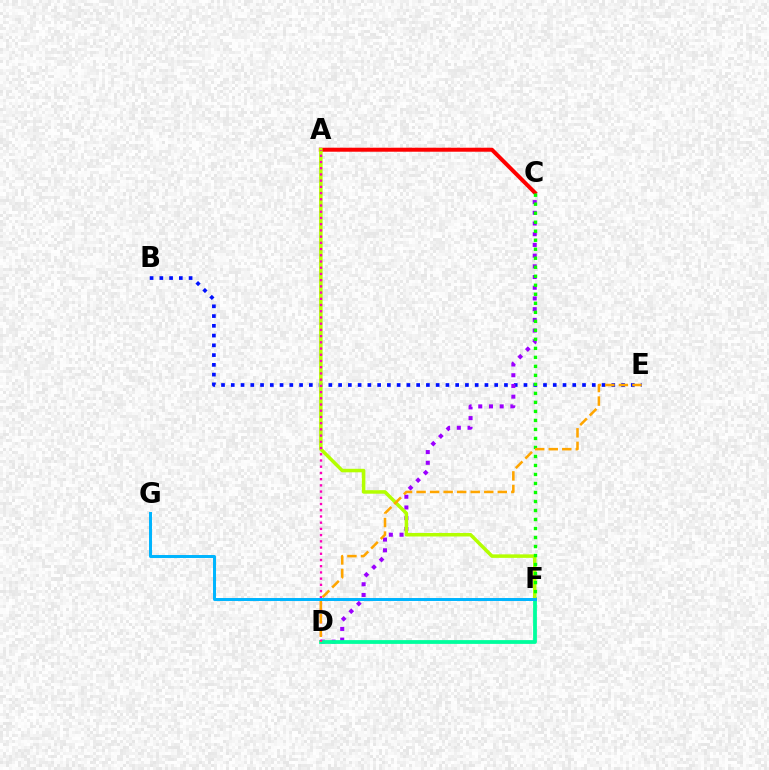{('B', 'E'): [{'color': '#0010ff', 'line_style': 'dotted', 'thickness': 2.65}], ('C', 'D'): [{'color': '#9b00ff', 'line_style': 'dotted', 'thickness': 2.91}], ('D', 'F'): [{'color': '#00ff9d', 'line_style': 'solid', 'thickness': 2.73}], ('A', 'C'): [{'color': '#ff0000', 'line_style': 'solid', 'thickness': 2.88}], ('A', 'F'): [{'color': '#b3ff00', 'line_style': 'solid', 'thickness': 2.52}], ('A', 'D'): [{'color': '#ff00bd', 'line_style': 'dotted', 'thickness': 1.69}], ('C', 'F'): [{'color': '#08ff00', 'line_style': 'dotted', 'thickness': 2.45}], ('D', 'E'): [{'color': '#ffa500', 'line_style': 'dashed', 'thickness': 1.84}], ('F', 'G'): [{'color': '#00b5ff', 'line_style': 'solid', 'thickness': 2.14}]}